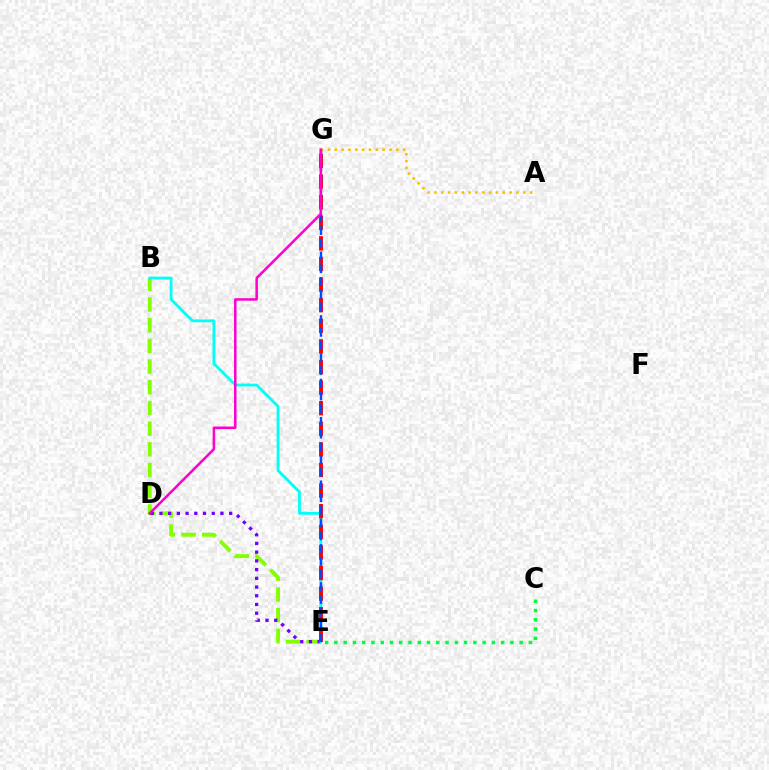{('B', 'E'): [{'color': '#84ff00', 'line_style': 'dashed', 'thickness': 2.81}, {'color': '#00fff6', 'line_style': 'solid', 'thickness': 2.03}], ('C', 'E'): [{'color': '#00ff39', 'line_style': 'dotted', 'thickness': 2.52}], ('D', 'E'): [{'color': '#7200ff', 'line_style': 'dotted', 'thickness': 2.37}], ('A', 'G'): [{'color': '#ffbd00', 'line_style': 'dotted', 'thickness': 1.86}], ('E', 'G'): [{'color': '#ff0000', 'line_style': 'dashed', 'thickness': 2.8}, {'color': '#004bff', 'line_style': 'dashed', 'thickness': 1.73}], ('D', 'G'): [{'color': '#ff00cf', 'line_style': 'solid', 'thickness': 1.82}]}